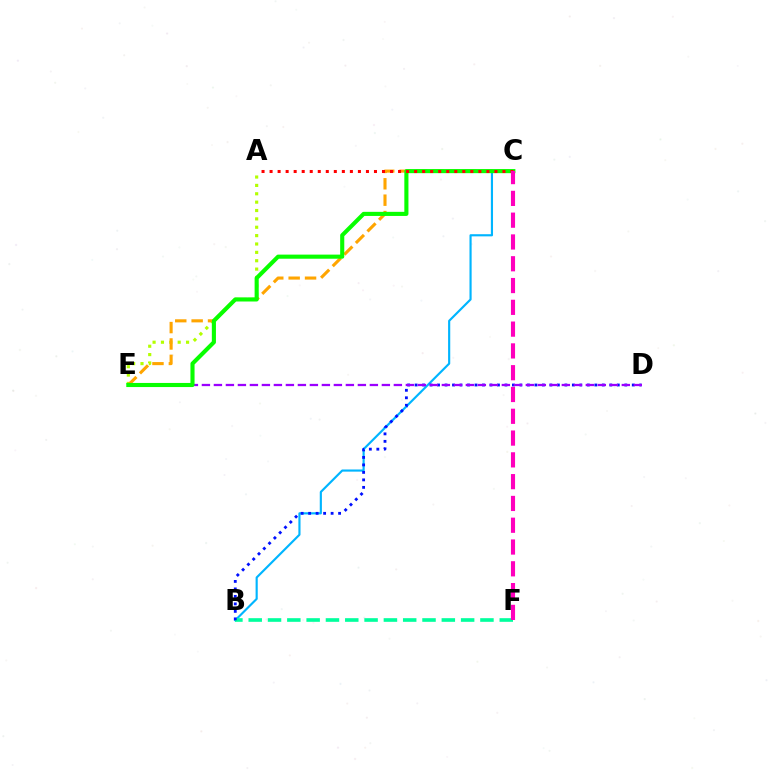{('B', 'C'): [{'color': '#00b5ff', 'line_style': 'solid', 'thickness': 1.55}], ('A', 'E'): [{'color': '#b3ff00', 'line_style': 'dotted', 'thickness': 2.27}], ('B', 'F'): [{'color': '#00ff9d', 'line_style': 'dashed', 'thickness': 2.62}], ('B', 'D'): [{'color': '#0010ff', 'line_style': 'dotted', 'thickness': 2.03}], ('D', 'E'): [{'color': '#9b00ff', 'line_style': 'dashed', 'thickness': 1.63}], ('C', 'E'): [{'color': '#ffa500', 'line_style': 'dashed', 'thickness': 2.23}, {'color': '#08ff00', 'line_style': 'solid', 'thickness': 2.95}], ('A', 'C'): [{'color': '#ff0000', 'line_style': 'dotted', 'thickness': 2.18}], ('C', 'F'): [{'color': '#ff00bd', 'line_style': 'dashed', 'thickness': 2.96}]}